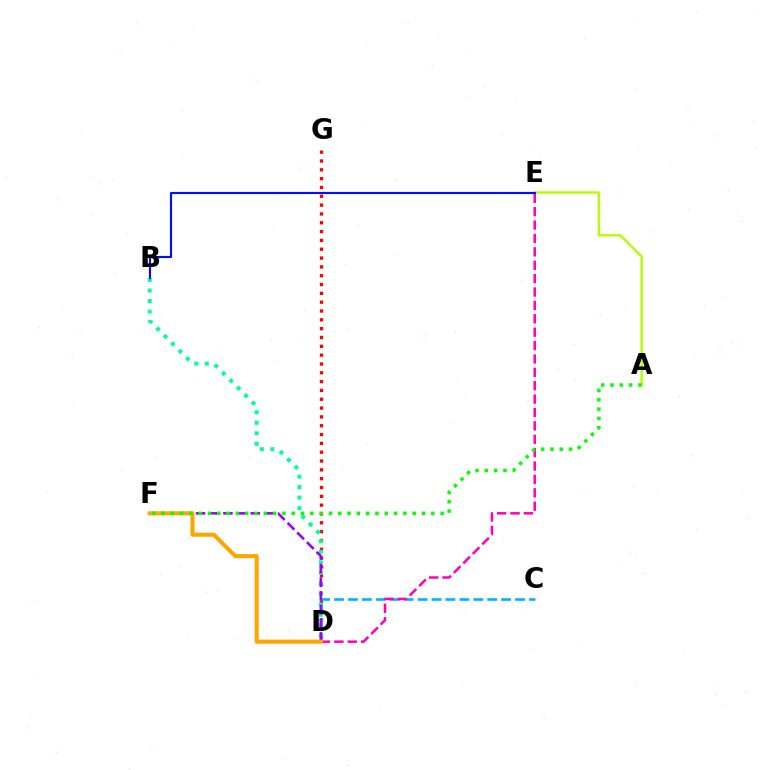{('D', 'G'): [{'color': '#ff0000', 'line_style': 'dotted', 'thickness': 2.4}], ('B', 'D'): [{'color': '#00ff9d', 'line_style': 'dotted', 'thickness': 2.85}], ('C', 'D'): [{'color': '#00b5ff', 'line_style': 'dashed', 'thickness': 1.89}], ('A', 'E'): [{'color': '#b3ff00', 'line_style': 'solid', 'thickness': 1.73}], ('D', 'F'): [{'color': '#9b00ff', 'line_style': 'dashed', 'thickness': 1.86}, {'color': '#ffa500', 'line_style': 'solid', 'thickness': 2.93}], ('D', 'E'): [{'color': '#ff00bd', 'line_style': 'dashed', 'thickness': 1.82}], ('A', 'F'): [{'color': '#08ff00', 'line_style': 'dotted', 'thickness': 2.53}], ('B', 'E'): [{'color': '#0010ff', 'line_style': 'solid', 'thickness': 1.55}]}